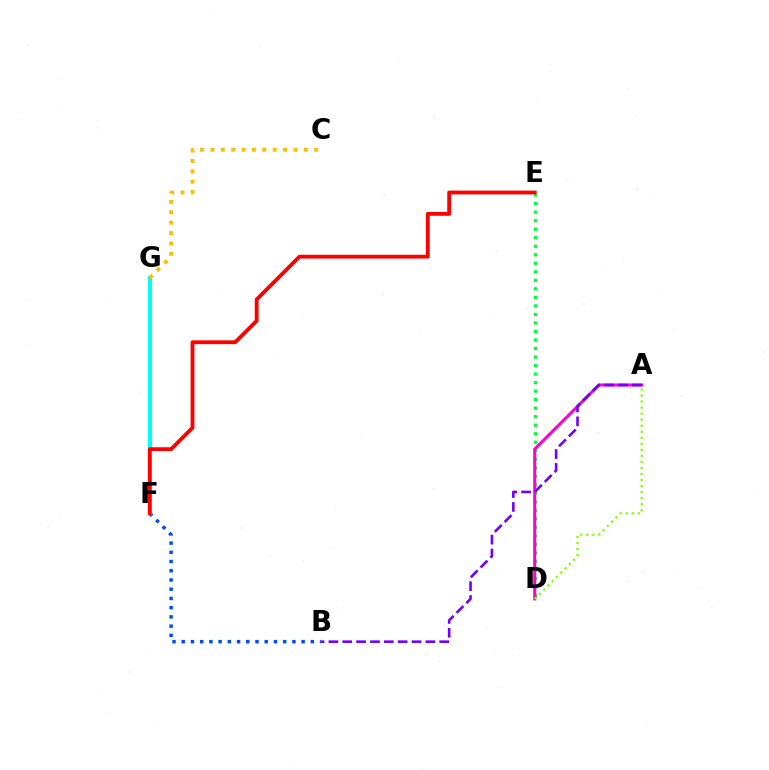{('D', 'E'): [{'color': '#00ff39', 'line_style': 'dotted', 'thickness': 2.32}], ('A', 'D'): [{'color': '#ff00cf', 'line_style': 'solid', 'thickness': 2.21}, {'color': '#84ff00', 'line_style': 'dotted', 'thickness': 1.64}], ('B', 'F'): [{'color': '#004bff', 'line_style': 'dotted', 'thickness': 2.51}], ('F', 'G'): [{'color': '#00fff6', 'line_style': 'solid', 'thickness': 2.93}], ('A', 'B'): [{'color': '#7200ff', 'line_style': 'dashed', 'thickness': 1.88}], ('C', 'G'): [{'color': '#ffbd00', 'line_style': 'dotted', 'thickness': 2.82}], ('E', 'F'): [{'color': '#ff0000', 'line_style': 'solid', 'thickness': 2.75}]}